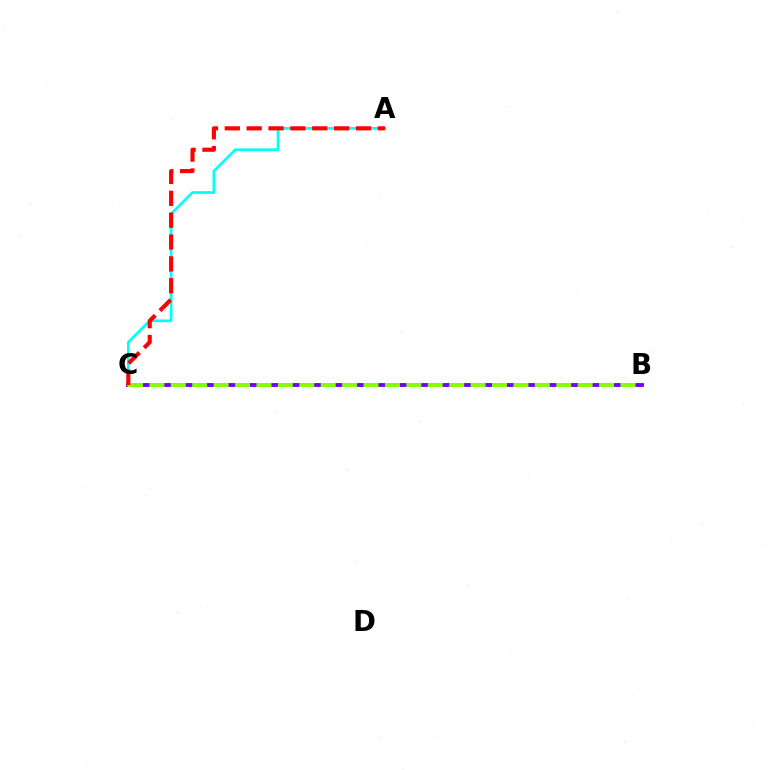{('B', 'C'): [{'color': '#7200ff', 'line_style': 'solid', 'thickness': 2.78}, {'color': '#84ff00', 'line_style': 'dashed', 'thickness': 2.91}], ('A', 'C'): [{'color': '#00fff6', 'line_style': 'solid', 'thickness': 1.95}, {'color': '#ff0000', 'line_style': 'dashed', 'thickness': 2.97}]}